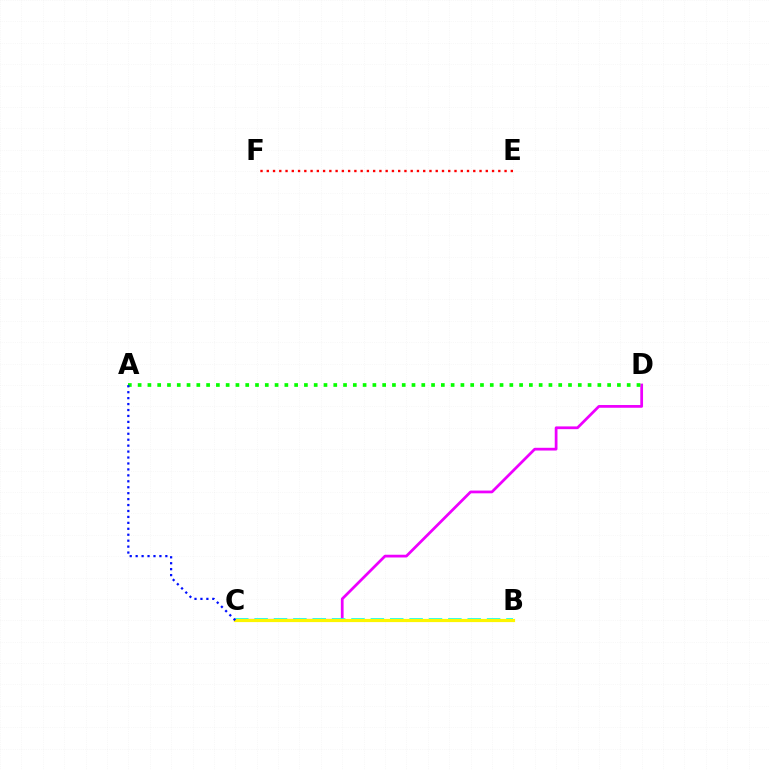{('C', 'D'): [{'color': '#ee00ff', 'line_style': 'solid', 'thickness': 1.98}], ('B', 'C'): [{'color': '#00fff6', 'line_style': 'dashed', 'thickness': 2.63}, {'color': '#fcf500', 'line_style': 'solid', 'thickness': 2.3}], ('A', 'D'): [{'color': '#08ff00', 'line_style': 'dotted', 'thickness': 2.66}], ('E', 'F'): [{'color': '#ff0000', 'line_style': 'dotted', 'thickness': 1.7}], ('A', 'C'): [{'color': '#0010ff', 'line_style': 'dotted', 'thickness': 1.61}]}